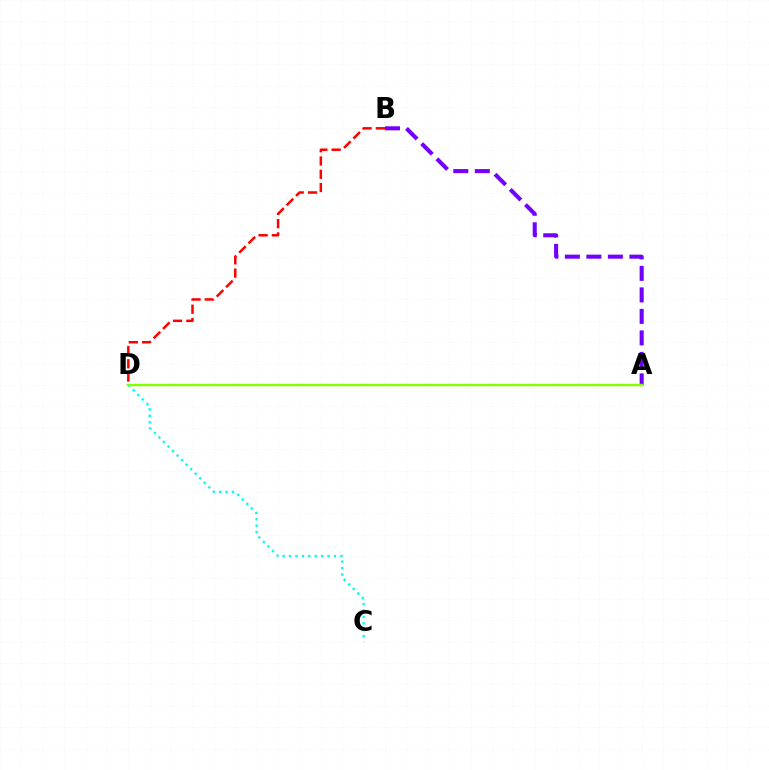{('C', 'D'): [{'color': '#00fff6', 'line_style': 'dotted', 'thickness': 1.74}], ('B', 'D'): [{'color': '#ff0000', 'line_style': 'dashed', 'thickness': 1.8}], ('A', 'B'): [{'color': '#7200ff', 'line_style': 'dashed', 'thickness': 2.92}], ('A', 'D'): [{'color': '#84ff00', 'line_style': 'solid', 'thickness': 1.78}]}